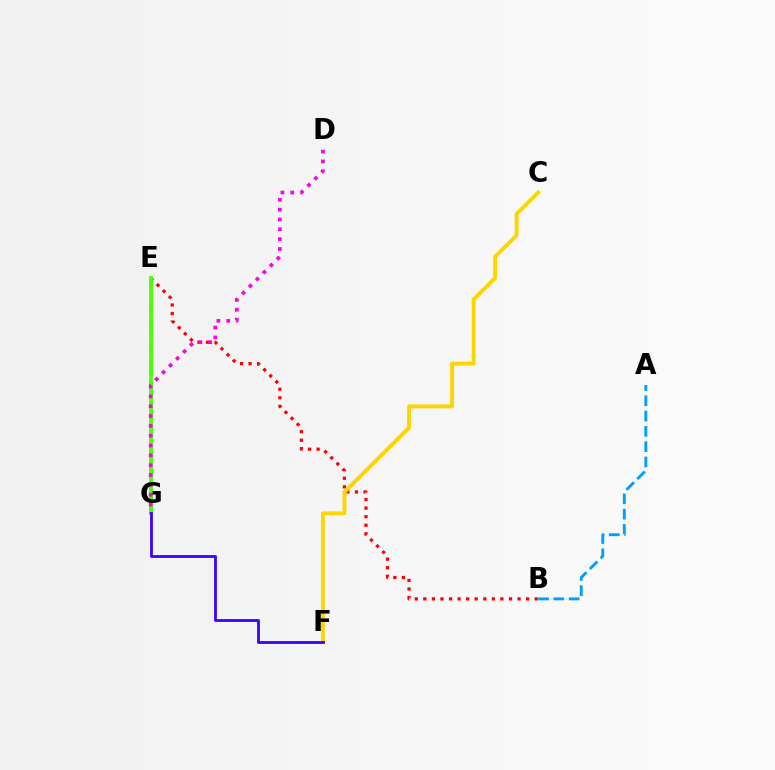{('B', 'E'): [{'color': '#ff0000', 'line_style': 'dotted', 'thickness': 2.33}], ('A', 'B'): [{'color': '#009eff', 'line_style': 'dashed', 'thickness': 2.08}], ('C', 'F'): [{'color': '#ffd500', 'line_style': 'solid', 'thickness': 2.81}], ('E', 'G'): [{'color': '#00ff86', 'line_style': 'dashed', 'thickness': 2.81}, {'color': '#4fff00', 'line_style': 'solid', 'thickness': 2.73}], ('D', 'G'): [{'color': '#ff00ed', 'line_style': 'dotted', 'thickness': 2.67}], ('F', 'G'): [{'color': '#3700ff', 'line_style': 'solid', 'thickness': 1.99}]}